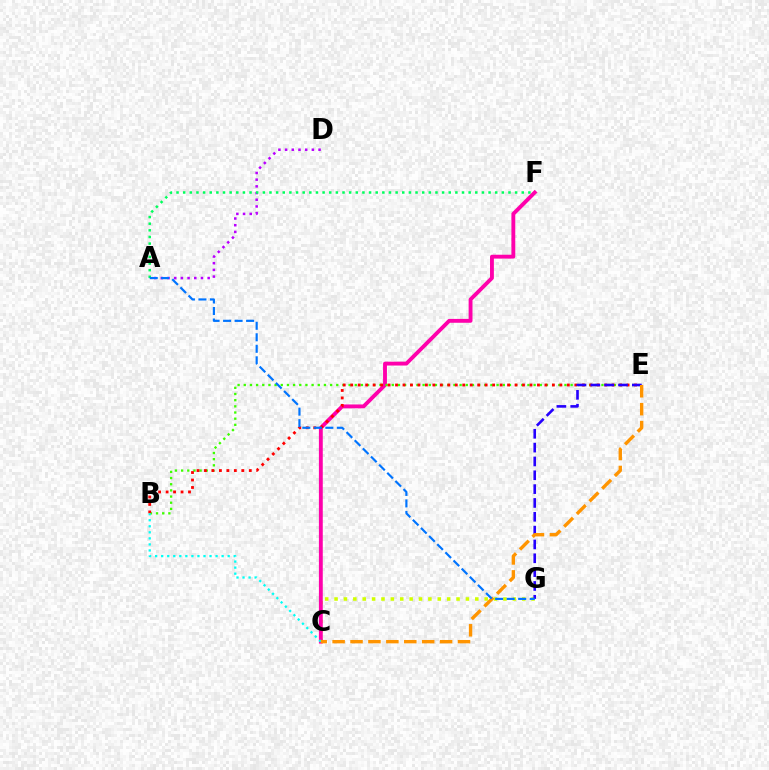{('A', 'D'): [{'color': '#b900ff', 'line_style': 'dotted', 'thickness': 1.82}], ('C', 'G'): [{'color': '#d1ff00', 'line_style': 'dotted', 'thickness': 2.55}], ('C', 'F'): [{'color': '#ff00ac', 'line_style': 'solid', 'thickness': 2.78}], ('B', 'E'): [{'color': '#3dff00', 'line_style': 'dotted', 'thickness': 1.68}, {'color': '#ff0000', 'line_style': 'dotted', 'thickness': 2.03}], ('A', 'F'): [{'color': '#00ff5c', 'line_style': 'dotted', 'thickness': 1.8}], ('B', 'C'): [{'color': '#00fff6', 'line_style': 'dotted', 'thickness': 1.64}], ('E', 'G'): [{'color': '#2500ff', 'line_style': 'dashed', 'thickness': 1.88}], ('C', 'E'): [{'color': '#ff9400', 'line_style': 'dashed', 'thickness': 2.43}], ('A', 'G'): [{'color': '#0074ff', 'line_style': 'dashed', 'thickness': 1.56}]}